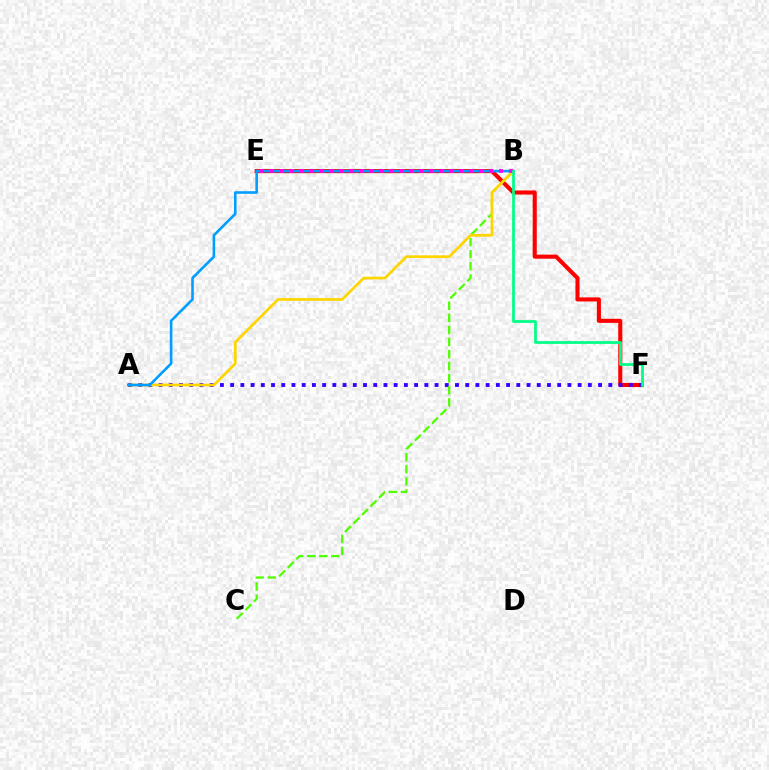{('E', 'F'): [{'color': '#ff0000', 'line_style': 'solid', 'thickness': 2.94}], ('A', 'F'): [{'color': '#3700ff', 'line_style': 'dotted', 'thickness': 2.78}], ('B', 'C'): [{'color': '#4fff00', 'line_style': 'dashed', 'thickness': 1.64}], ('A', 'B'): [{'color': '#ffd500', 'line_style': 'solid', 'thickness': 1.94}, {'color': '#009eff', 'line_style': 'solid', 'thickness': 1.87}], ('B', 'E'): [{'color': '#ff00ed', 'line_style': 'dotted', 'thickness': 2.71}], ('B', 'F'): [{'color': '#00ff86', 'line_style': 'solid', 'thickness': 1.98}]}